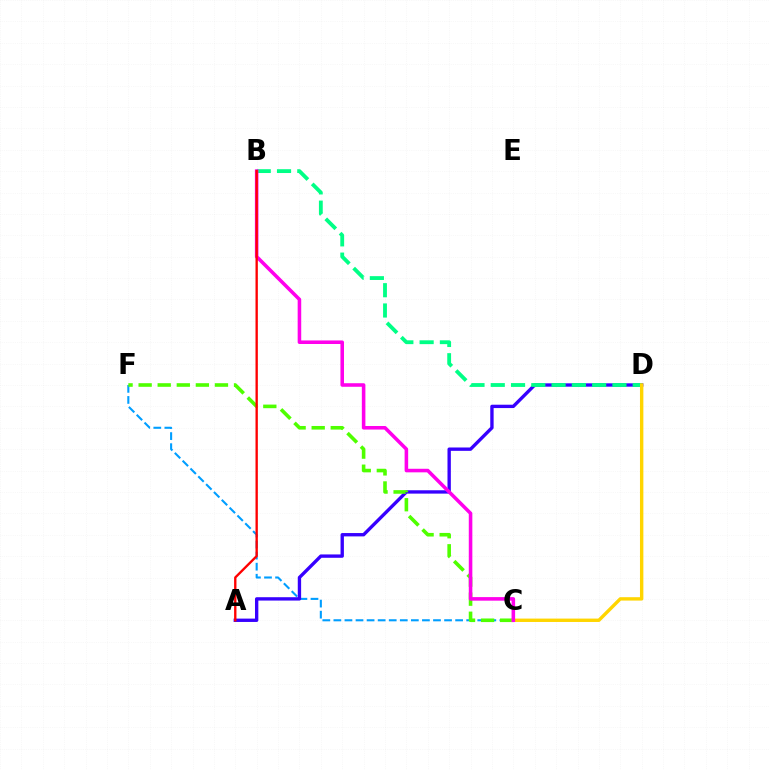{('C', 'F'): [{'color': '#009eff', 'line_style': 'dashed', 'thickness': 1.5}, {'color': '#4fff00', 'line_style': 'dashed', 'thickness': 2.59}], ('A', 'D'): [{'color': '#3700ff', 'line_style': 'solid', 'thickness': 2.41}], ('B', 'D'): [{'color': '#00ff86', 'line_style': 'dashed', 'thickness': 2.75}], ('C', 'D'): [{'color': '#ffd500', 'line_style': 'solid', 'thickness': 2.44}], ('B', 'C'): [{'color': '#ff00ed', 'line_style': 'solid', 'thickness': 2.56}], ('A', 'B'): [{'color': '#ff0000', 'line_style': 'solid', 'thickness': 1.69}]}